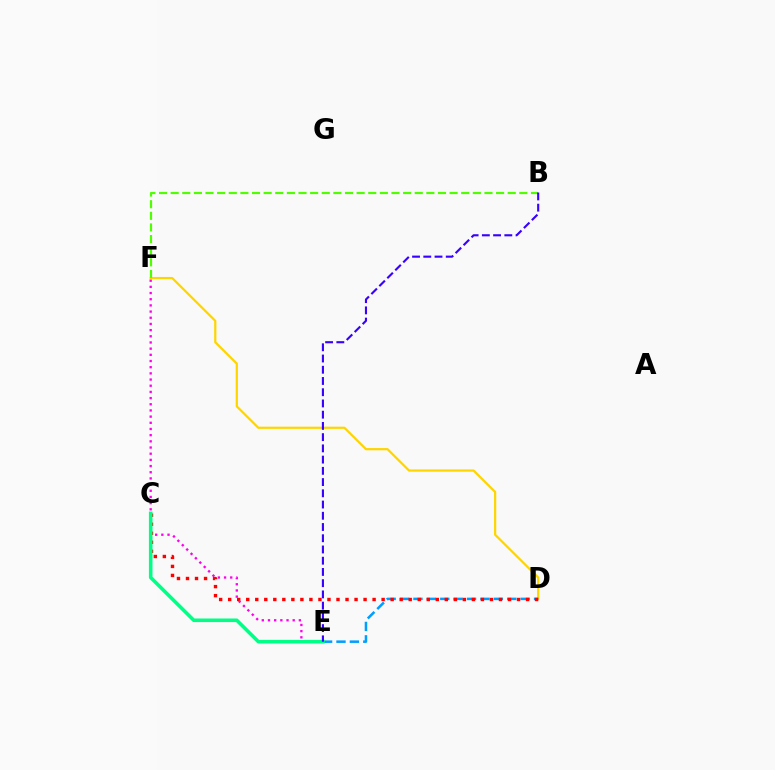{('D', 'F'): [{'color': '#ffd500', 'line_style': 'solid', 'thickness': 1.6}], ('B', 'F'): [{'color': '#4fff00', 'line_style': 'dashed', 'thickness': 1.58}], ('D', 'E'): [{'color': '#009eff', 'line_style': 'dashed', 'thickness': 1.82}], ('C', 'D'): [{'color': '#ff0000', 'line_style': 'dotted', 'thickness': 2.45}], ('E', 'F'): [{'color': '#ff00ed', 'line_style': 'dotted', 'thickness': 1.68}], ('C', 'E'): [{'color': '#00ff86', 'line_style': 'solid', 'thickness': 2.57}], ('B', 'E'): [{'color': '#3700ff', 'line_style': 'dashed', 'thickness': 1.53}]}